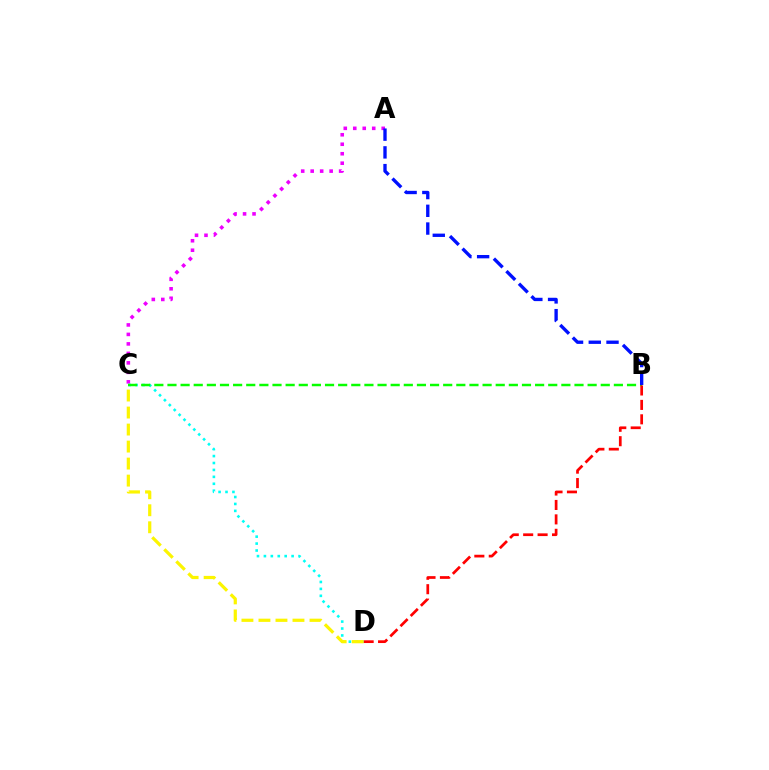{('A', 'C'): [{'color': '#ee00ff', 'line_style': 'dotted', 'thickness': 2.58}], ('C', 'D'): [{'color': '#00fff6', 'line_style': 'dotted', 'thickness': 1.88}, {'color': '#fcf500', 'line_style': 'dashed', 'thickness': 2.31}], ('B', 'C'): [{'color': '#08ff00', 'line_style': 'dashed', 'thickness': 1.78}], ('B', 'D'): [{'color': '#ff0000', 'line_style': 'dashed', 'thickness': 1.96}], ('A', 'B'): [{'color': '#0010ff', 'line_style': 'dashed', 'thickness': 2.41}]}